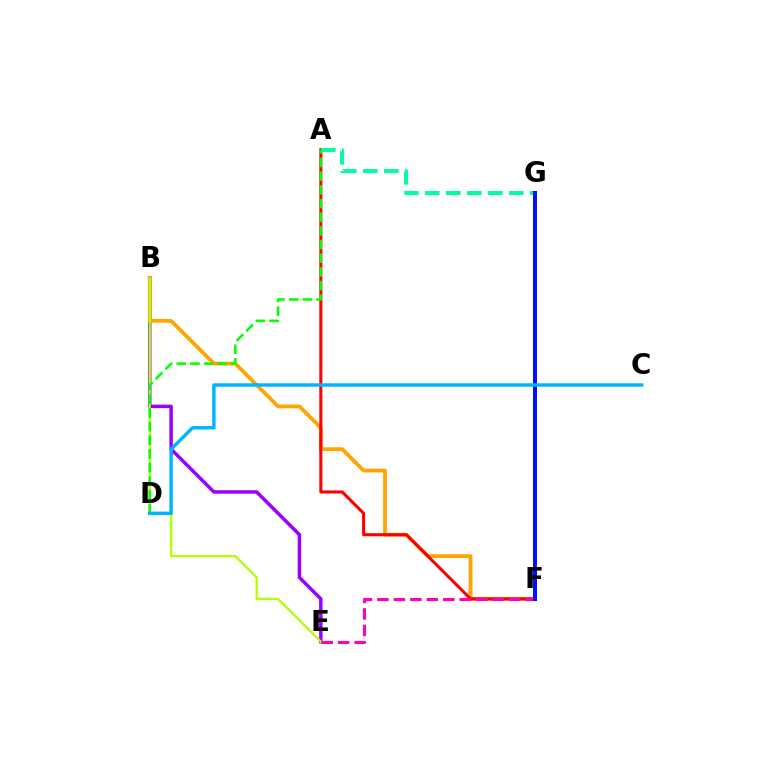{('B', 'E'): [{'color': '#9b00ff', 'line_style': 'solid', 'thickness': 2.51}, {'color': '#b3ff00', 'line_style': 'solid', 'thickness': 1.66}], ('B', 'F'): [{'color': '#ffa500', 'line_style': 'solid', 'thickness': 2.73}], ('A', 'F'): [{'color': '#ff0000', 'line_style': 'solid', 'thickness': 2.22}], ('A', 'G'): [{'color': '#00ff9d', 'line_style': 'dashed', 'thickness': 2.85}], ('A', 'D'): [{'color': '#08ff00', 'line_style': 'dashed', 'thickness': 1.86}], ('E', 'F'): [{'color': '#ff00bd', 'line_style': 'dashed', 'thickness': 2.23}], ('F', 'G'): [{'color': '#0010ff', 'line_style': 'solid', 'thickness': 2.87}], ('C', 'D'): [{'color': '#00b5ff', 'line_style': 'solid', 'thickness': 2.47}]}